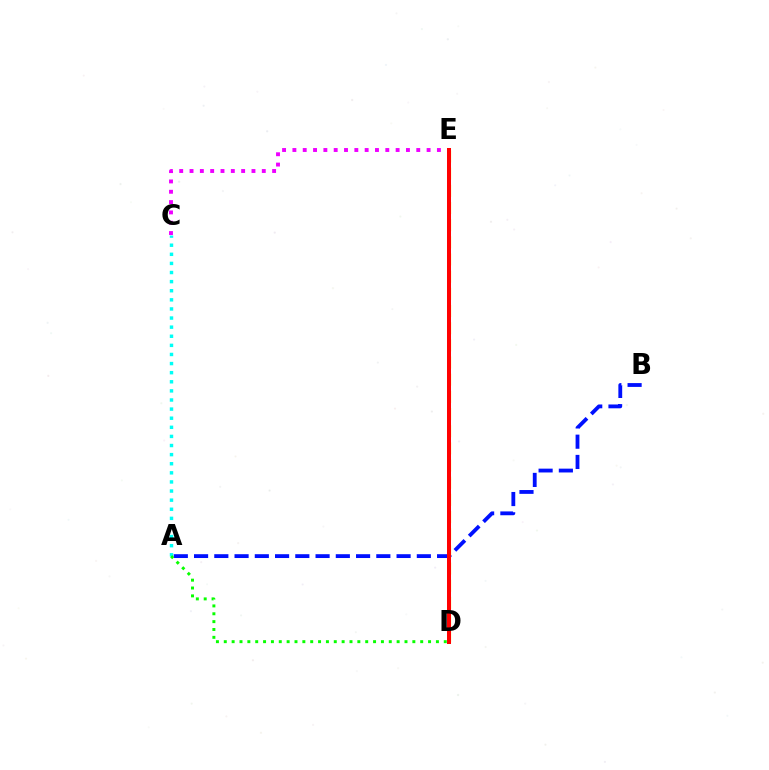{('C', 'E'): [{'color': '#ee00ff', 'line_style': 'dotted', 'thickness': 2.8}], ('D', 'E'): [{'color': '#fcf500', 'line_style': 'dashed', 'thickness': 2.33}, {'color': '#ff0000', 'line_style': 'solid', 'thickness': 2.88}], ('A', 'C'): [{'color': '#00fff6', 'line_style': 'dotted', 'thickness': 2.47}], ('A', 'B'): [{'color': '#0010ff', 'line_style': 'dashed', 'thickness': 2.75}], ('A', 'D'): [{'color': '#08ff00', 'line_style': 'dotted', 'thickness': 2.13}]}